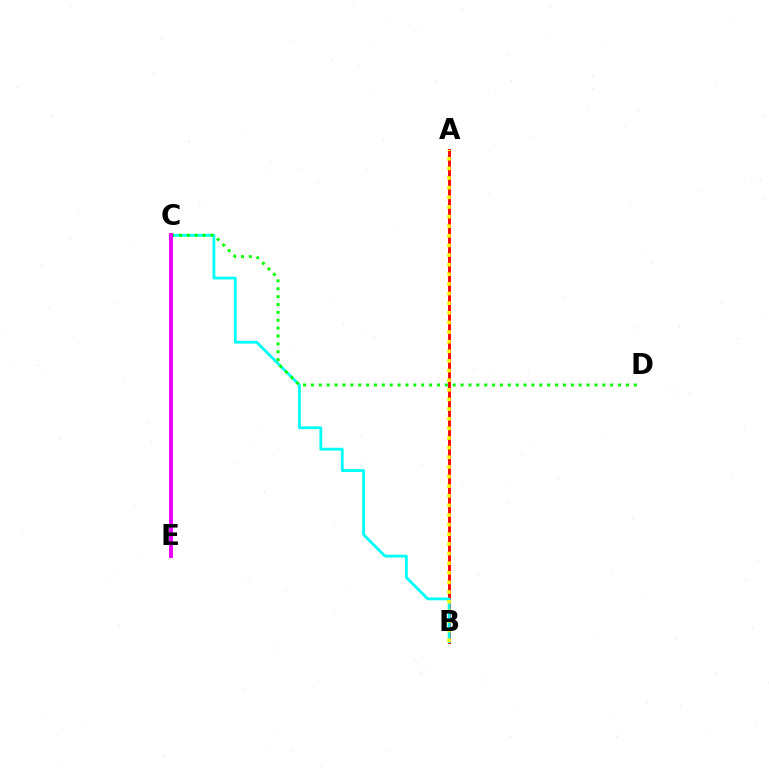{('C', 'E'): [{'color': '#0010ff', 'line_style': 'dashed', 'thickness': 1.75}, {'color': '#ee00ff', 'line_style': 'solid', 'thickness': 2.83}], ('A', 'B'): [{'color': '#ff0000', 'line_style': 'solid', 'thickness': 2.08}, {'color': '#fcf500', 'line_style': 'dotted', 'thickness': 2.62}], ('B', 'C'): [{'color': '#00fff6', 'line_style': 'solid', 'thickness': 2.02}], ('C', 'D'): [{'color': '#08ff00', 'line_style': 'dotted', 'thickness': 2.14}]}